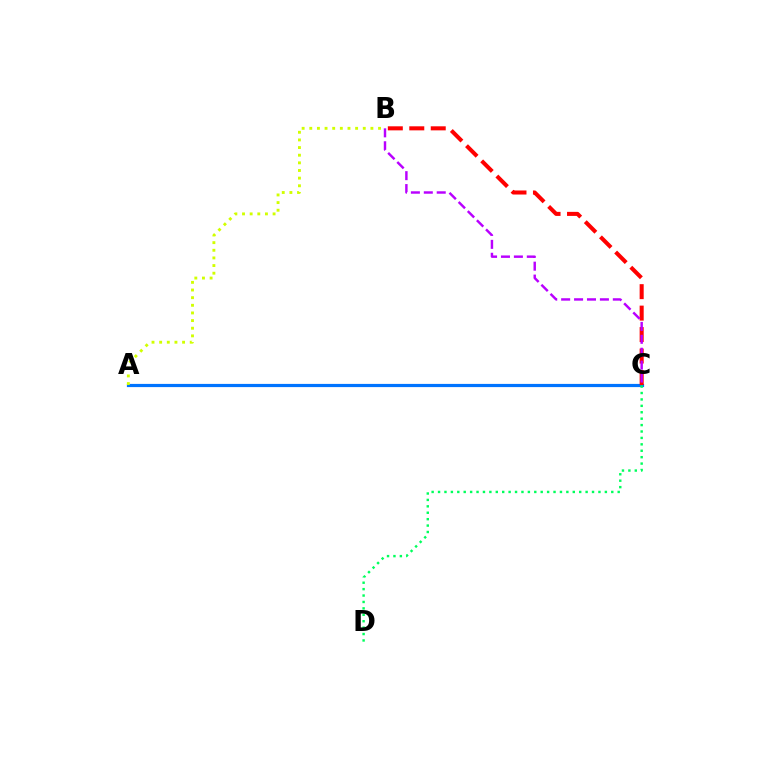{('A', 'C'): [{'color': '#0074ff', 'line_style': 'solid', 'thickness': 2.3}], ('A', 'B'): [{'color': '#d1ff00', 'line_style': 'dotted', 'thickness': 2.08}], ('B', 'C'): [{'color': '#ff0000', 'line_style': 'dashed', 'thickness': 2.92}, {'color': '#b900ff', 'line_style': 'dashed', 'thickness': 1.76}], ('C', 'D'): [{'color': '#00ff5c', 'line_style': 'dotted', 'thickness': 1.74}]}